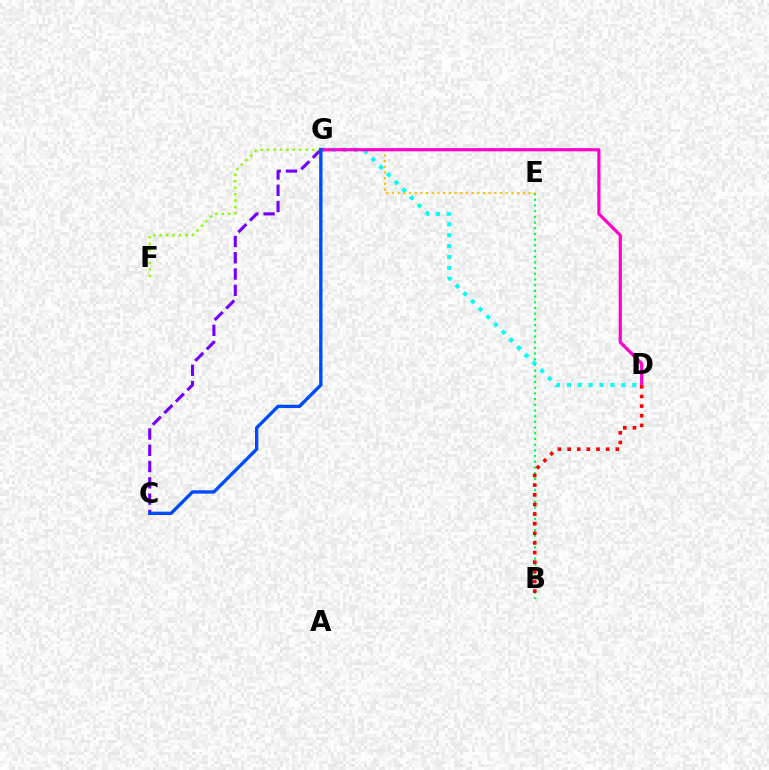{('C', 'G'): [{'color': '#7200ff', 'line_style': 'dashed', 'thickness': 2.21}, {'color': '#004bff', 'line_style': 'solid', 'thickness': 2.4}], ('F', 'G'): [{'color': '#84ff00', 'line_style': 'dotted', 'thickness': 1.75}], ('B', 'E'): [{'color': '#00ff39', 'line_style': 'dotted', 'thickness': 1.55}], ('D', 'G'): [{'color': '#00fff6', 'line_style': 'dotted', 'thickness': 2.96}, {'color': '#ff00cf', 'line_style': 'solid', 'thickness': 2.29}], ('E', 'G'): [{'color': '#ffbd00', 'line_style': 'dotted', 'thickness': 1.55}], ('B', 'D'): [{'color': '#ff0000', 'line_style': 'dotted', 'thickness': 2.62}]}